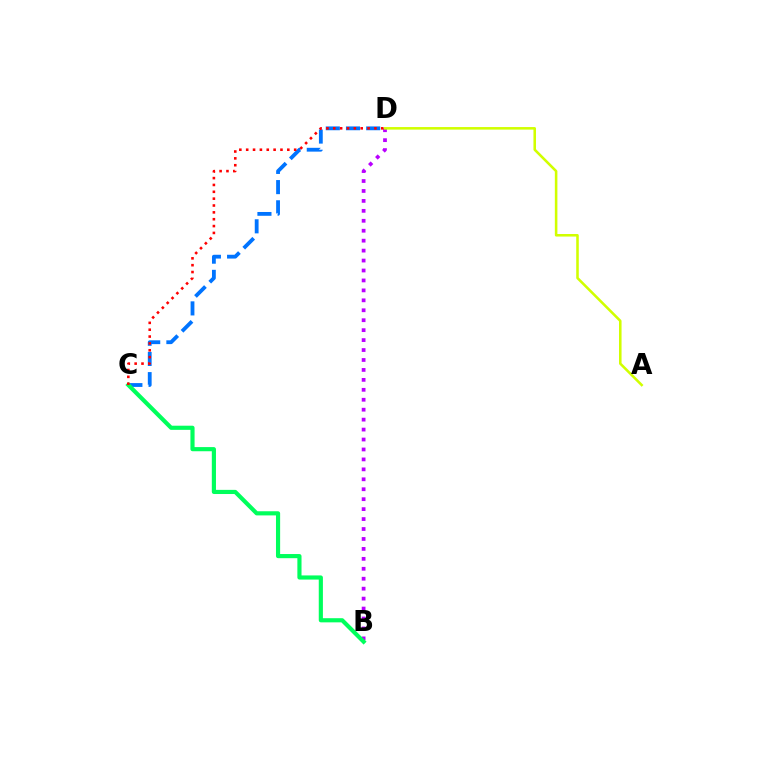{('C', 'D'): [{'color': '#0074ff', 'line_style': 'dashed', 'thickness': 2.74}, {'color': '#ff0000', 'line_style': 'dotted', 'thickness': 1.86}], ('B', 'D'): [{'color': '#b900ff', 'line_style': 'dotted', 'thickness': 2.7}], ('A', 'D'): [{'color': '#d1ff00', 'line_style': 'solid', 'thickness': 1.84}], ('B', 'C'): [{'color': '#00ff5c', 'line_style': 'solid', 'thickness': 2.99}]}